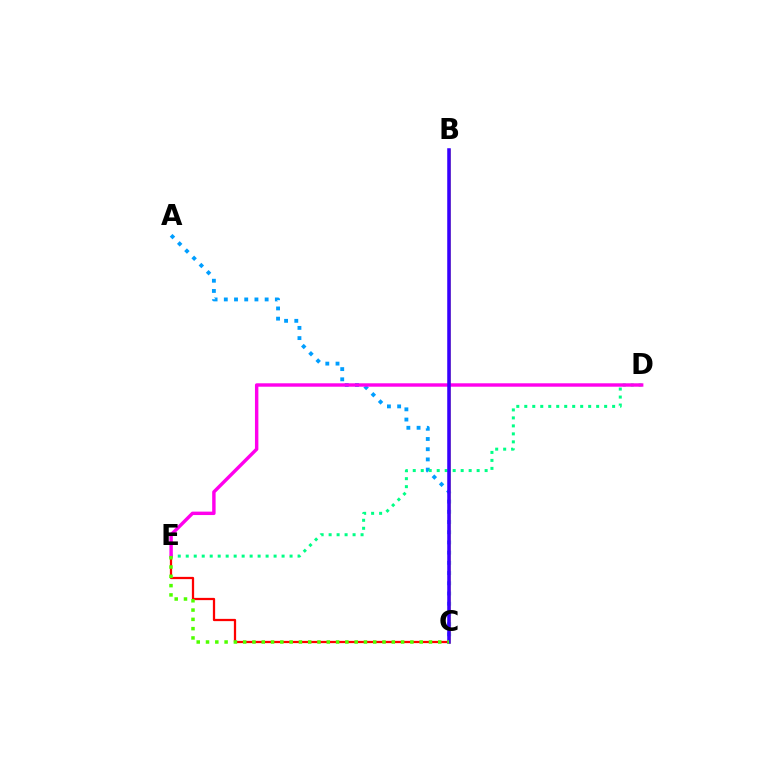{('A', 'C'): [{'color': '#009eff', 'line_style': 'dotted', 'thickness': 2.77}], ('C', 'E'): [{'color': '#ff0000', 'line_style': 'solid', 'thickness': 1.62}, {'color': '#4fff00', 'line_style': 'dotted', 'thickness': 2.52}], ('D', 'E'): [{'color': '#00ff86', 'line_style': 'dotted', 'thickness': 2.17}, {'color': '#ff00ed', 'line_style': 'solid', 'thickness': 2.47}], ('B', 'C'): [{'color': '#ffd500', 'line_style': 'solid', 'thickness': 1.82}, {'color': '#3700ff', 'line_style': 'solid', 'thickness': 2.56}]}